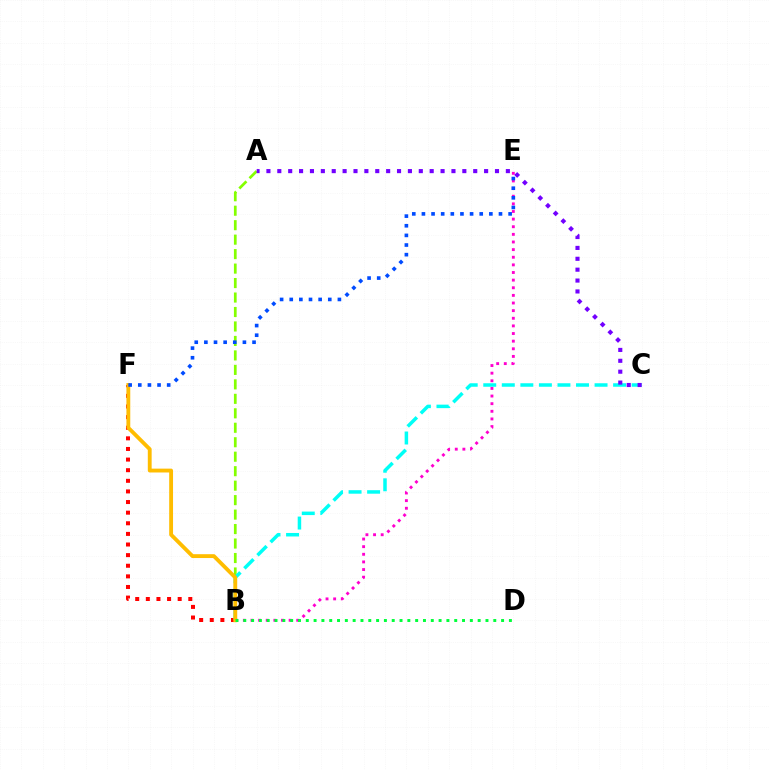{('A', 'B'): [{'color': '#84ff00', 'line_style': 'dashed', 'thickness': 1.97}], ('B', 'F'): [{'color': '#ff0000', 'line_style': 'dotted', 'thickness': 2.88}, {'color': '#ffbd00', 'line_style': 'solid', 'thickness': 2.77}], ('B', 'E'): [{'color': '#ff00cf', 'line_style': 'dotted', 'thickness': 2.07}], ('B', 'C'): [{'color': '#00fff6', 'line_style': 'dashed', 'thickness': 2.52}], ('A', 'C'): [{'color': '#7200ff', 'line_style': 'dotted', 'thickness': 2.96}], ('B', 'D'): [{'color': '#00ff39', 'line_style': 'dotted', 'thickness': 2.12}], ('E', 'F'): [{'color': '#004bff', 'line_style': 'dotted', 'thickness': 2.62}]}